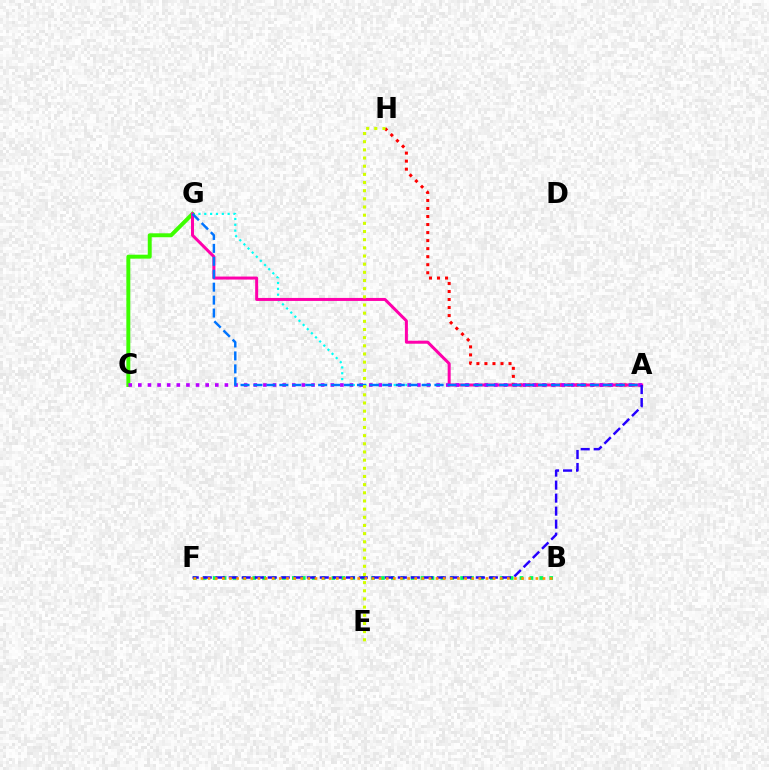{('A', 'G'): [{'color': '#00fff6', 'line_style': 'dotted', 'thickness': 1.59}, {'color': '#ff00ac', 'line_style': 'solid', 'thickness': 2.16}, {'color': '#0074ff', 'line_style': 'dashed', 'thickness': 1.76}], ('B', 'F'): [{'color': '#00ff5c', 'line_style': 'dotted', 'thickness': 2.69}, {'color': '#ff9400', 'line_style': 'dotted', 'thickness': 1.94}], ('C', 'G'): [{'color': '#3dff00', 'line_style': 'solid', 'thickness': 2.84}], ('A', 'H'): [{'color': '#ff0000', 'line_style': 'dotted', 'thickness': 2.18}], ('A', 'C'): [{'color': '#b900ff', 'line_style': 'dotted', 'thickness': 2.61}], ('A', 'F'): [{'color': '#2500ff', 'line_style': 'dashed', 'thickness': 1.77}], ('E', 'H'): [{'color': '#d1ff00', 'line_style': 'dotted', 'thickness': 2.22}]}